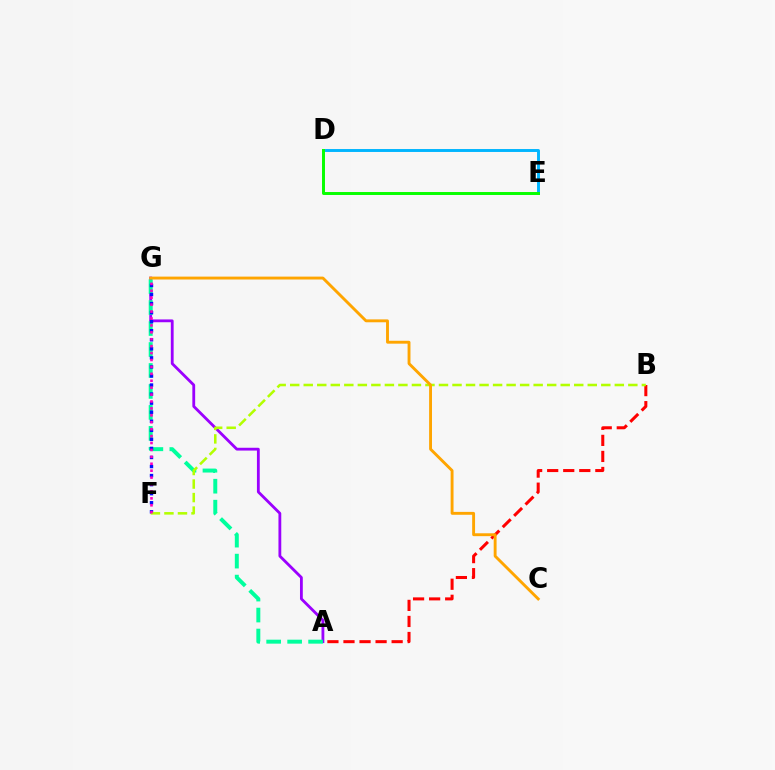{('A', 'B'): [{'color': '#ff0000', 'line_style': 'dashed', 'thickness': 2.18}], ('A', 'G'): [{'color': '#9b00ff', 'line_style': 'solid', 'thickness': 2.02}, {'color': '#00ff9d', 'line_style': 'dashed', 'thickness': 2.85}], ('F', 'G'): [{'color': '#0010ff', 'line_style': 'dotted', 'thickness': 2.46}, {'color': '#ff00bd', 'line_style': 'dotted', 'thickness': 1.88}], ('D', 'E'): [{'color': '#00b5ff', 'line_style': 'solid', 'thickness': 2.1}, {'color': '#08ff00', 'line_style': 'solid', 'thickness': 2.13}], ('B', 'F'): [{'color': '#b3ff00', 'line_style': 'dashed', 'thickness': 1.84}], ('C', 'G'): [{'color': '#ffa500', 'line_style': 'solid', 'thickness': 2.08}]}